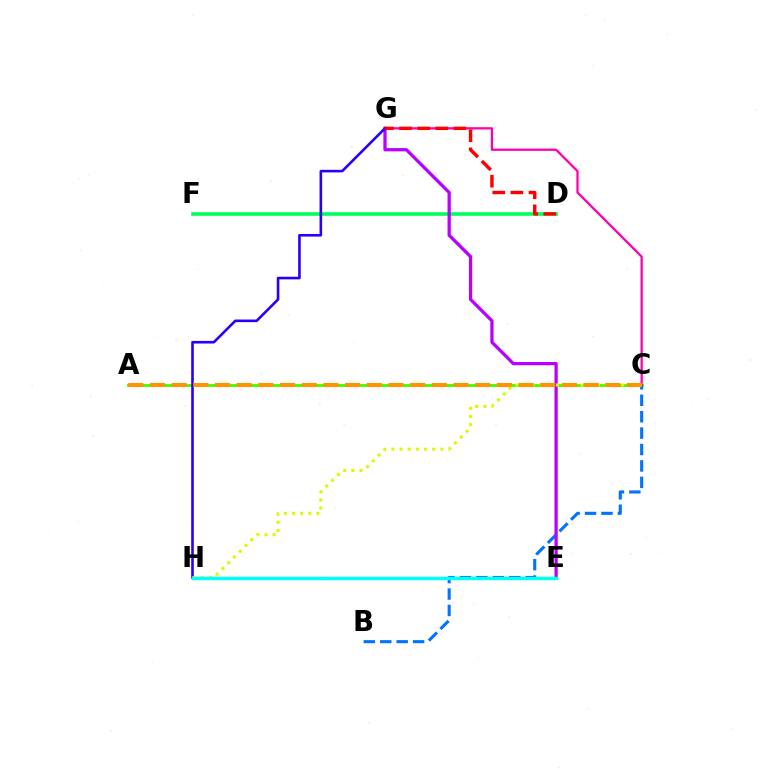{('A', 'C'): [{'color': '#3dff00', 'line_style': 'solid', 'thickness': 2.03}, {'color': '#ff9400', 'line_style': 'dashed', 'thickness': 2.95}], ('C', 'G'): [{'color': '#ff00ac', 'line_style': 'solid', 'thickness': 1.64}], ('B', 'C'): [{'color': '#0074ff', 'line_style': 'dashed', 'thickness': 2.23}], ('D', 'F'): [{'color': '#00ff5c', 'line_style': 'solid', 'thickness': 2.61}], ('E', 'G'): [{'color': '#b900ff', 'line_style': 'solid', 'thickness': 2.34}], ('G', 'H'): [{'color': '#2500ff', 'line_style': 'solid', 'thickness': 1.87}], ('C', 'H'): [{'color': '#d1ff00', 'line_style': 'dotted', 'thickness': 2.21}], ('E', 'H'): [{'color': '#00fff6', 'line_style': 'solid', 'thickness': 2.48}], ('D', 'G'): [{'color': '#ff0000', 'line_style': 'dashed', 'thickness': 2.46}]}